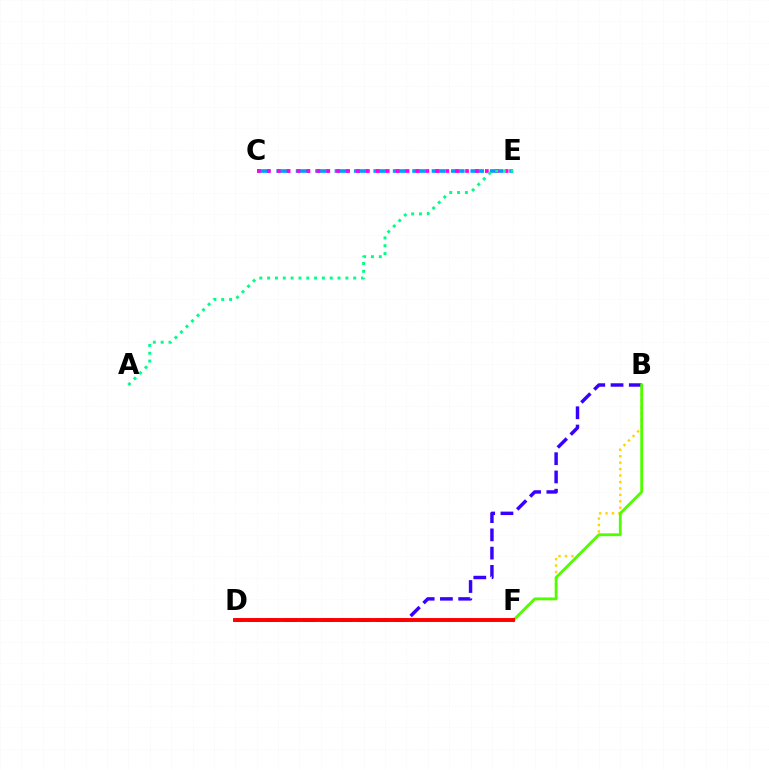{('C', 'E'): [{'color': '#009eff', 'line_style': 'dashed', 'thickness': 2.64}, {'color': '#ff00ed', 'line_style': 'dotted', 'thickness': 2.69}], ('A', 'E'): [{'color': '#00ff86', 'line_style': 'dotted', 'thickness': 2.13}], ('B', 'F'): [{'color': '#ffd500', 'line_style': 'dotted', 'thickness': 1.75}, {'color': '#4fff00', 'line_style': 'solid', 'thickness': 2.03}], ('B', 'D'): [{'color': '#3700ff', 'line_style': 'dashed', 'thickness': 2.48}], ('D', 'F'): [{'color': '#ff0000', 'line_style': 'solid', 'thickness': 2.82}]}